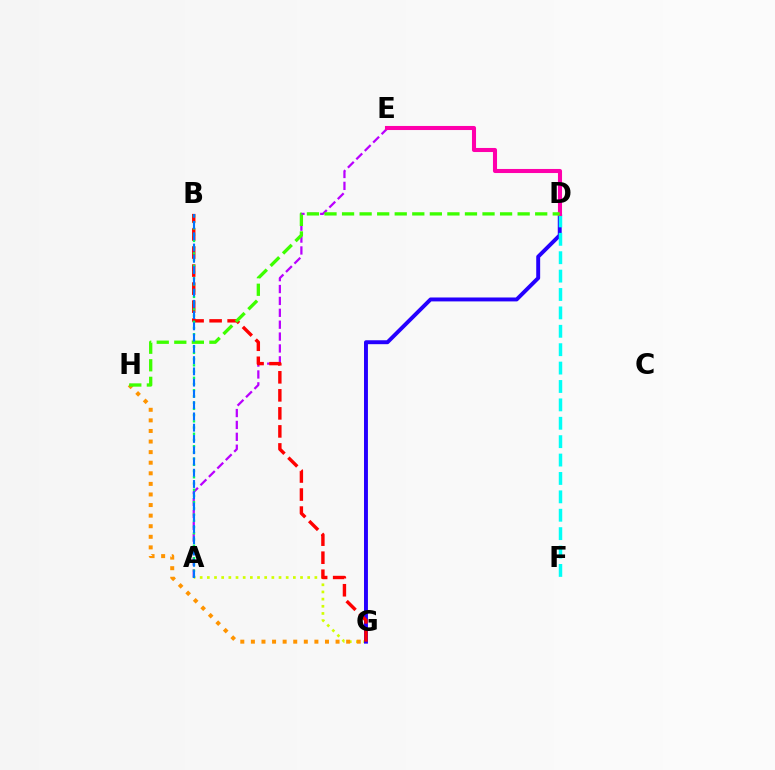{('A', 'E'): [{'color': '#b900ff', 'line_style': 'dashed', 'thickness': 1.61}], ('A', 'G'): [{'color': '#d1ff00', 'line_style': 'dotted', 'thickness': 1.95}], ('D', 'G'): [{'color': '#2500ff', 'line_style': 'solid', 'thickness': 2.82}], ('D', 'F'): [{'color': '#00fff6', 'line_style': 'dashed', 'thickness': 2.5}], ('B', 'G'): [{'color': '#ff0000', 'line_style': 'dashed', 'thickness': 2.45}], ('D', 'E'): [{'color': '#ff00ac', 'line_style': 'solid', 'thickness': 2.93}], ('G', 'H'): [{'color': '#ff9400', 'line_style': 'dotted', 'thickness': 2.88}], ('D', 'H'): [{'color': '#3dff00', 'line_style': 'dashed', 'thickness': 2.39}], ('A', 'B'): [{'color': '#00ff5c', 'line_style': 'dotted', 'thickness': 1.69}, {'color': '#0074ff', 'line_style': 'dashed', 'thickness': 1.53}]}